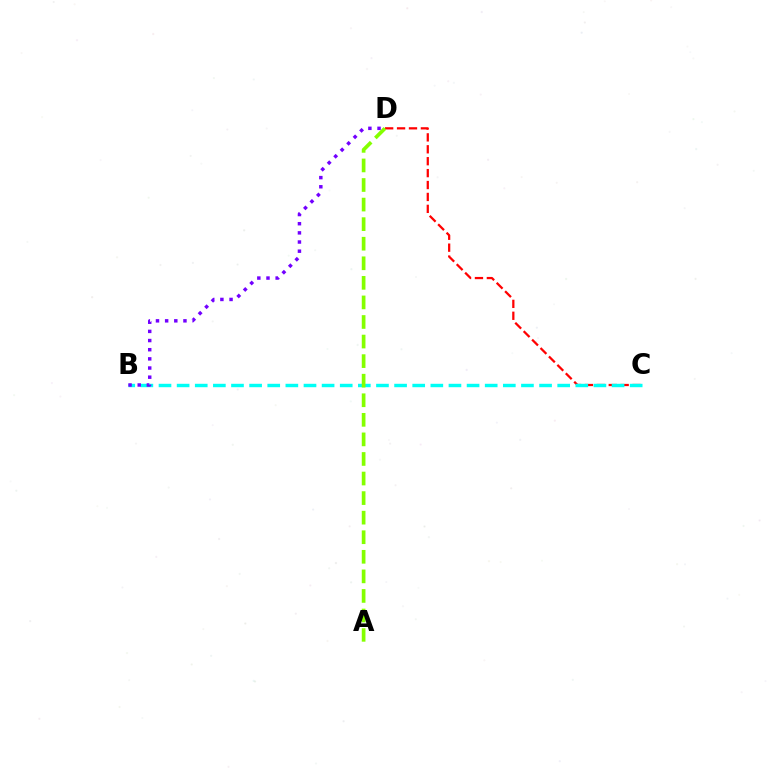{('C', 'D'): [{'color': '#ff0000', 'line_style': 'dashed', 'thickness': 1.62}], ('B', 'C'): [{'color': '#00fff6', 'line_style': 'dashed', 'thickness': 2.46}], ('B', 'D'): [{'color': '#7200ff', 'line_style': 'dotted', 'thickness': 2.49}], ('A', 'D'): [{'color': '#84ff00', 'line_style': 'dashed', 'thickness': 2.66}]}